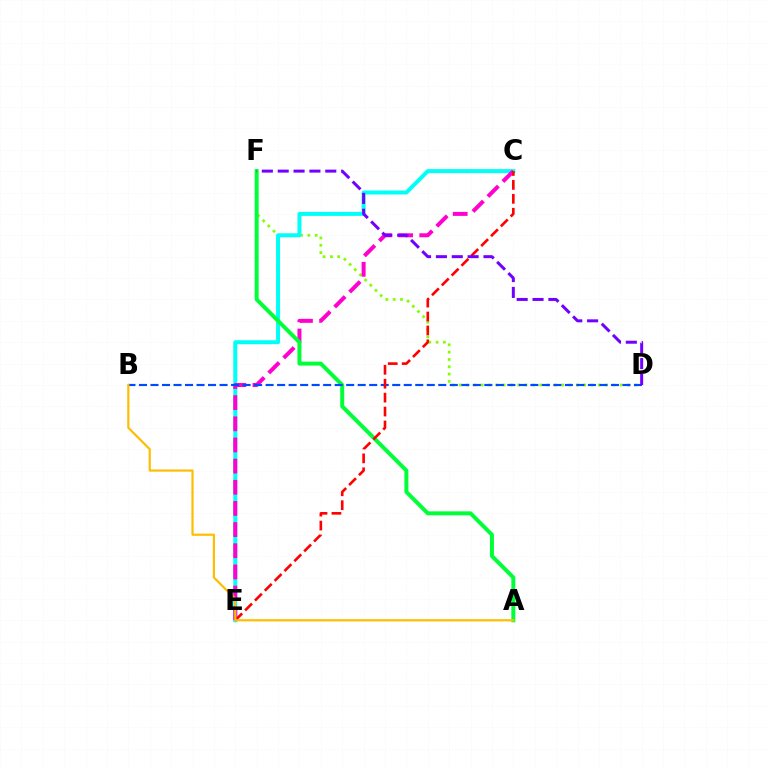{('D', 'F'): [{'color': '#84ff00', 'line_style': 'dotted', 'thickness': 1.99}, {'color': '#7200ff', 'line_style': 'dashed', 'thickness': 2.15}], ('C', 'E'): [{'color': '#00fff6', 'line_style': 'solid', 'thickness': 2.87}, {'color': '#ff00cf', 'line_style': 'dashed', 'thickness': 2.87}, {'color': '#ff0000', 'line_style': 'dashed', 'thickness': 1.89}], ('A', 'F'): [{'color': '#00ff39', 'line_style': 'solid', 'thickness': 2.86}], ('B', 'D'): [{'color': '#004bff', 'line_style': 'dashed', 'thickness': 1.56}], ('A', 'B'): [{'color': '#ffbd00', 'line_style': 'solid', 'thickness': 1.57}]}